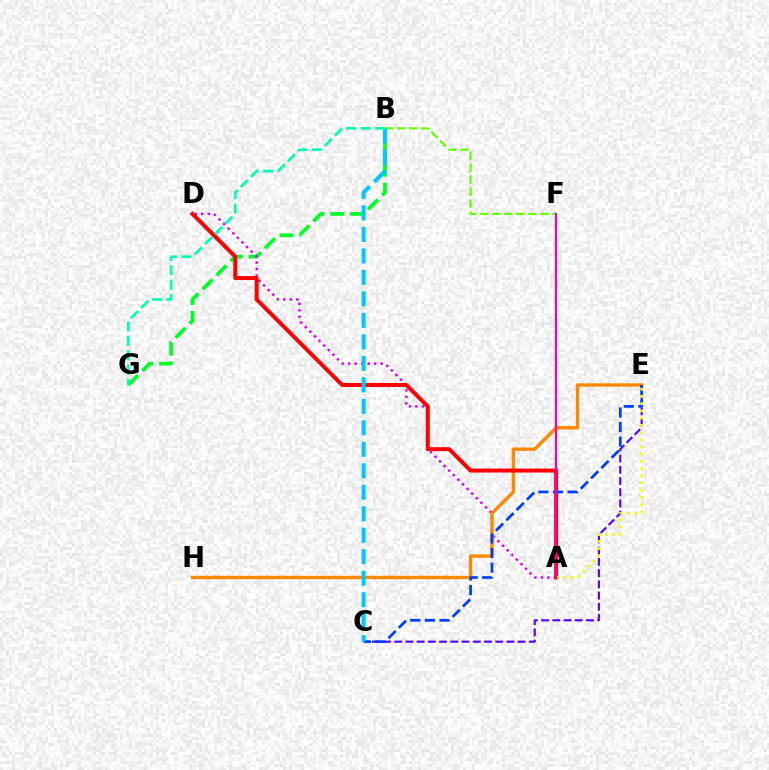{('B', 'G'): [{'color': '#00ff27', 'line_style': 'dashed', 'thickness': 2.7}, {'color': '#00ffaf', 'line_style': 'dashed', 'thickness': 1.96}], ('A', 'D'): [{'color': '#d600ff', 'line_style': 'dotted', 'thickness': 1.77}, {'color': '#ff0000', 'line_style': 'solid', 'thickness': 2.86}], ('E', 'H'): [{'color': '#ff8800', 'line_style': 'solid', 'thickness': 2.42}], ('B', 'F'): [{'color': '#66ff00', 'line_style': 'dashed', 'thickness': 1.63}], ('C', 'E'): [{'color': '#4f00ff', 'line_style': 'dashed', 'thickness': 1.52}, {'color': '#003fff', 'line_style': 'dashed', 'thickness': 1.98}], ('A', 'E'): [{'color': '#eeff00', 'line_style': 'dotted', 'thickness': 1.96}], ('B', 'C'): [{'color': '#00c7ff', 'line_style': 'dashed', 'thickness': 2.92}], ('A', 'F'): [{'color': '#ff00a0', 'line_style': 'solid', 'thickness': 1.59}]}